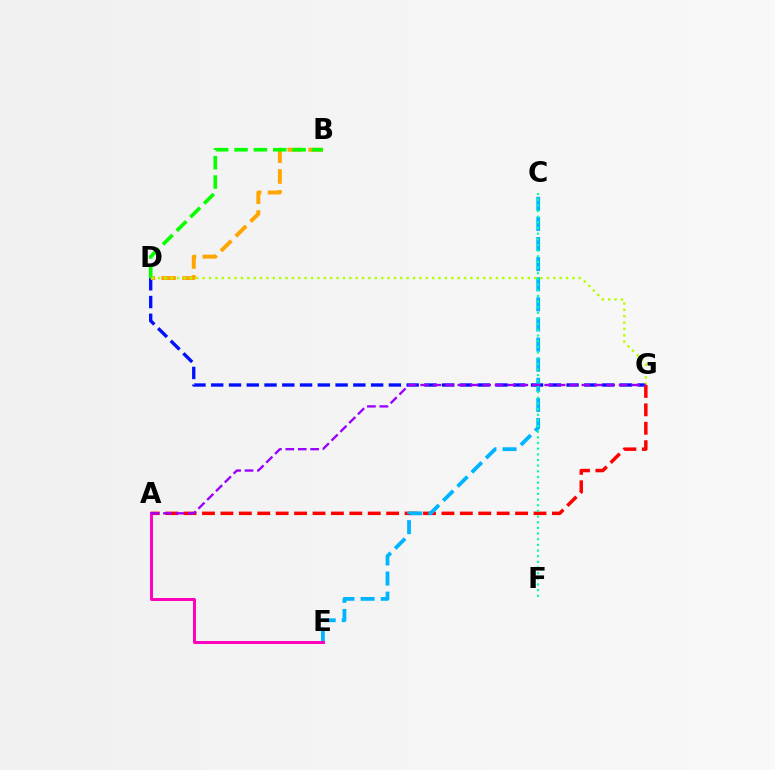{('D', 'G'): [{'color': '#0010ff', 'line_style': 'dashed', 'thickness': 2.41}, {'color': '#b3ff00', 'line_style': 'dotted', 'thickness': 1.73}], ('A', 'G'): [{'color': '#ff0000', 'line_style': 'dashed', 'thickness': 2.5}, {'color': '#9b00ff', 'line_style': 'dashed', 'thickness': 1.69}], ('B', 'D'): [{'color': '#ffa500', 'line_style': 'dashed', 'thickness': 2.83}, {'color': '#08ff00', 'line_style': 'dashed', 'thickness': 2.63}], ('C', 'E'): [{'color': '#00b5ff', 'line_style': 'dashed', 'thickness': 2.73}], ('A', 'E'): [{'color': '#ff00bd', 'line_style': 'solid', 'thickness': 2.14}], ('C', 'F'): [{'color': '#00ff9d', 'line_style': 'dotted', 'thickness': 1.54}]}